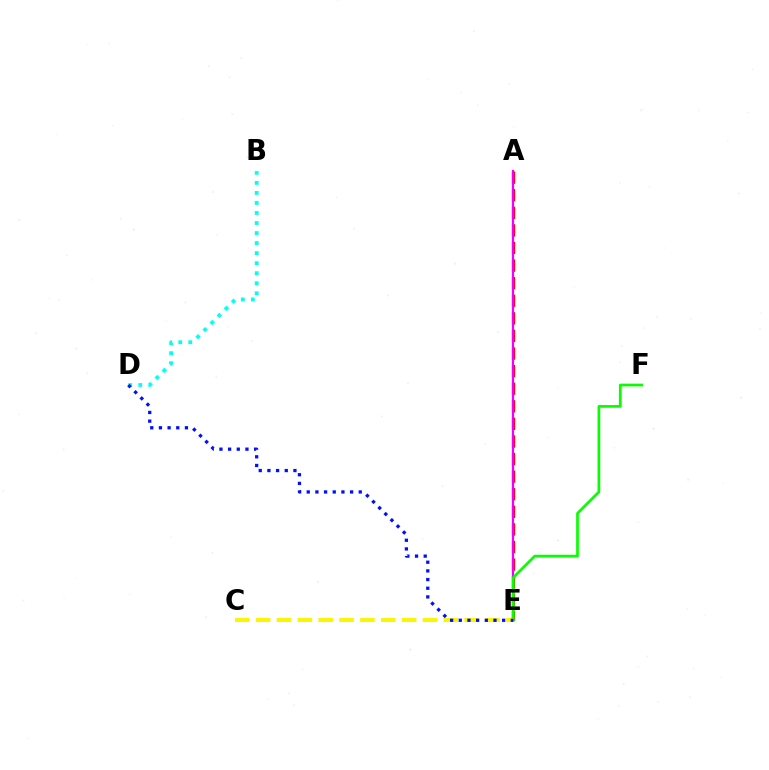{('A', 'E'): [{'color': '#ff0000', 'line_style': 'dashed', 'thickness': 2.39}, {'color': '#ee00ff', 'line_style': 'solid', 'thickness': 1.58}], ('B', 'D'): [{'color': '#00fff6', 'line_style': 'dotted', 'thickness': 2.73}], ('E', 'F'): [{'color': '#08ff00', 'line_style': 'solid', 'thickness': 1.97}], ('C', 'E'): [{'color': '#fcf500', 'line_style': 'dashed', 'thickness': 2.83}], ('D', 'E'): [{'color': '#0010ff', 'line_style': 'dotted', 'thickness': 2.36}]}